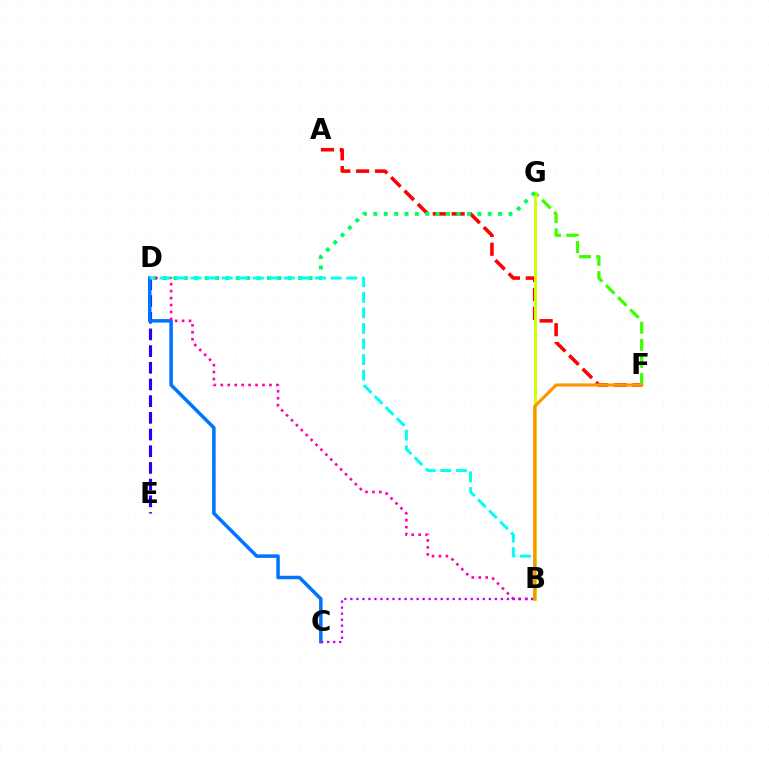{('A', 'F'): [{'color': '#ff0000', 'line_style': 'dashed', 'thickness': 2.56}], ('D', 'E'): [{'color': '#2500ff', 'line_style': 'dashed', 'thickness': 2.27}], ('F', 'G'): [{'color': '#3dff00', 'line_style': 'dashed', 'thickness': 2.32}], ('B', 'G'): [{'color': '#d1ff00', 'line_style': 'solid', 'thickness': 2.11}], ('C', 'D'): [{'color': '#0074ff', 'line_style': 'solid', 'thickness': 2.52}], ('D', 'G'): [{'color': '#00ff5c', 'line_style': 'dotted', 'thickness': 2.82}], ('B', 'D'): [{'color': '#ff00ac', 'line_style': 'dotted', 'thickness': 1.89}, {'color': '#00fff6', 'line_style': 'dashed', 'thickness': 2.11}], ('B', 'C'): [{'color': '#b900ff', 'line_style': 'dotted', 'thickness': 1.64}], ('B', 'F'): [{'color': '#ff9400', 'line_style': 'solid', 'thickness': 2.26}]}